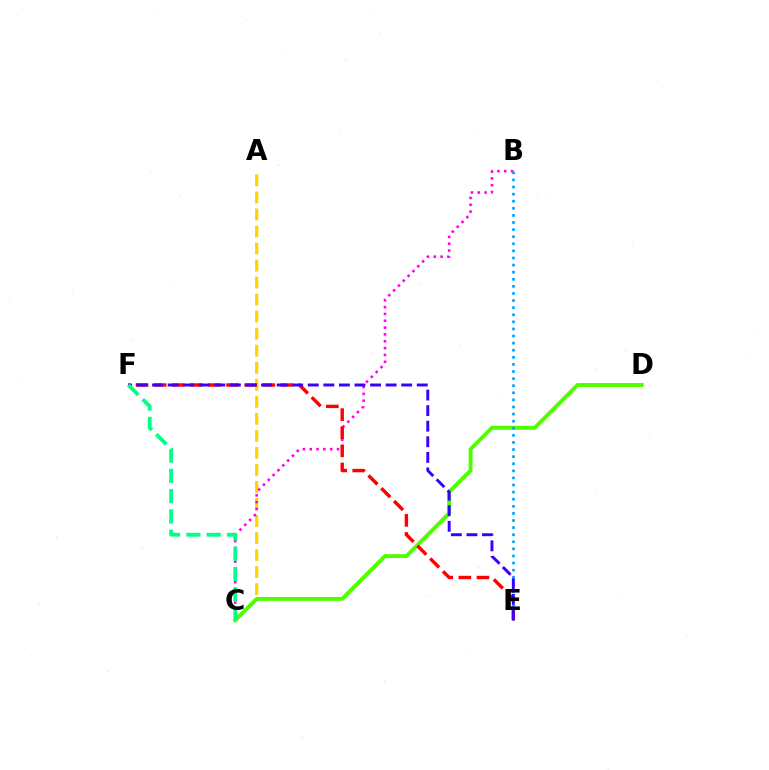{('A', 'C'): [{'color': '#ffd500', 'line_style': 'dashed', 'thickness': 2.31}], ('C', 'D'): [{'color': '#4fff00', 'line_style': 'solid', 'thickness': 2.81}], ('B', 'C'): [{'color': '#ff00ed', 'line_style': 'dotted', 'thickness': 1.86}], ('B', 'E'): [{'color': '#009eff', 'line_style': 'dotted', 'thickness': 1.93}], ('E', 'F'): [{'color': '#ff0000', 'line_style': 'dashed', 'thickness': 2.46}, {'color': '#3700ff', 'line_style': 'dashed', 'thickness': 2.12}], ('C', 'F'): [{'color': '#00ff86', 'line_style': 'dashed', 'thickness': 2.76}]}